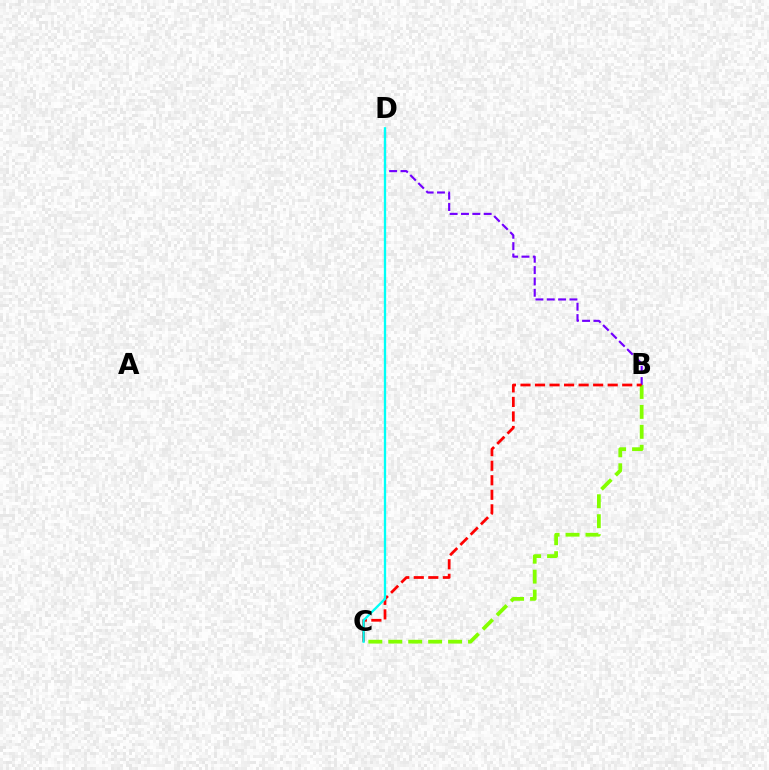{('B', 'C'): [{'color': '#84ff00', 'line_style': 'dashed', 'thickness': 2.71}, {'color': '#ff0000', 'line_style': 'dashed', 'thickness': 1.97}], ('B', 'D'): [{'color': '#7200ff', 'line_style': 'dashed', 'thickness': 1.54}], ('C', 'D'): [{'color': '#00fff6', 'line_style': 'solid', 'thickness': 1.67}]}